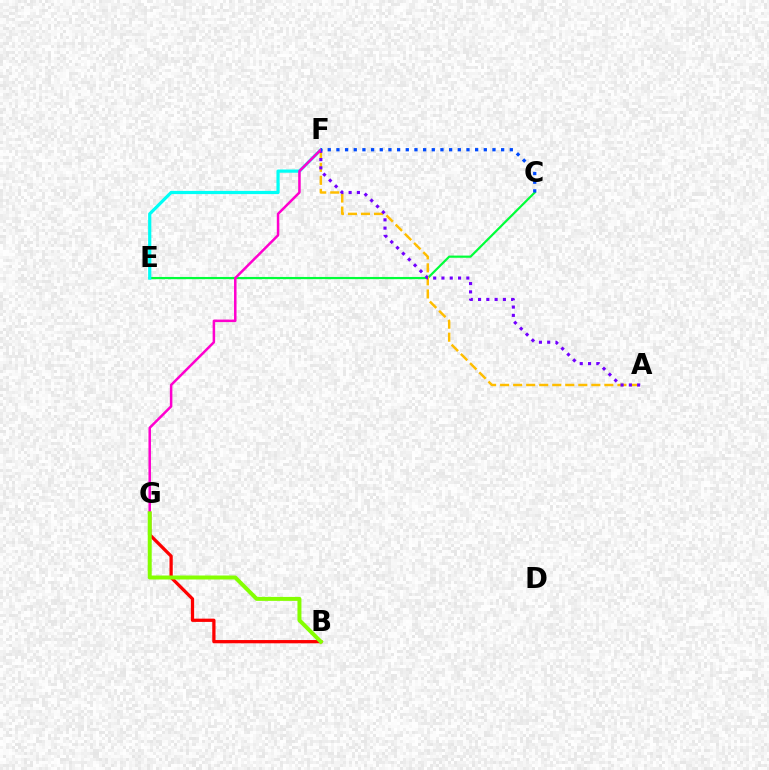{('C', 'E'): [{'color': '#00ff39', 'line_style': 'solid', 'thickness': 1.58}], ('B', 'G'): [{'color': '#ff0000', 'line_style': 'solid', 'thickness': 2.35}, {'color': '#84ff00', 'line_style': 'solid', 'thickness': 2.86}], ('E', 'F'): [{'color': '#00fff6', 'line_style': 'solid', 'thickness': 2.31}], ('A', 'F'): [{'color': '#ffbd00', 'line_style': 'dashed', 'thickness': 1.77}, {'color': '#7200ff', 'line_style': 'dotted', 'thickness': 2.25}], ('F', 'G'): [{'color': '#ff00cf', 'line_style': 'solid', 'thickness': 1.81}], ('C', 'F'): [{'color': '#004bff', 'line_style': 'dotted', 'thickness': 2.36}]}